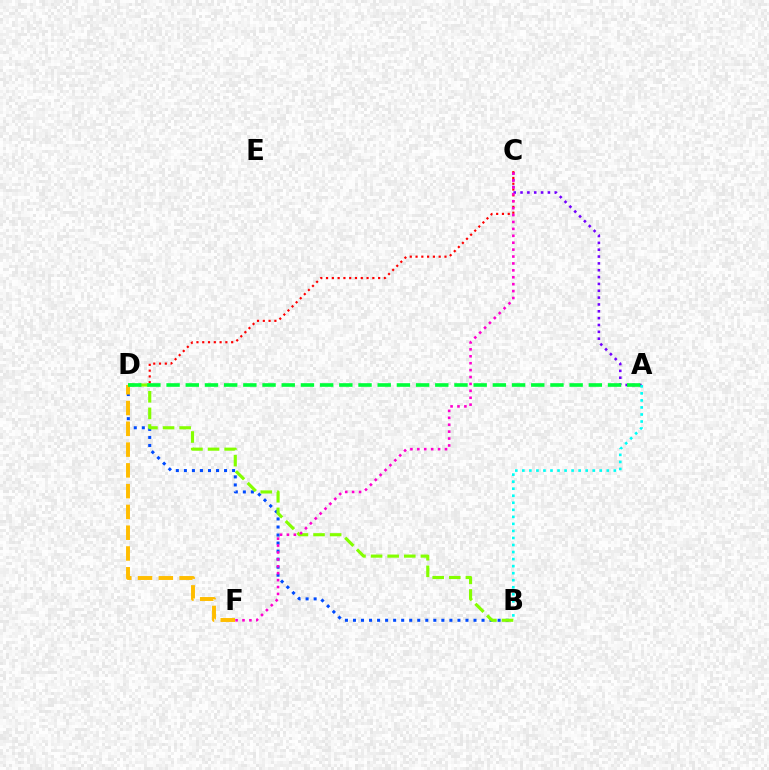{('B', 'D'): [{'color': '#004bff', 'line_style': 'dotted', 'thickness': 2.18}, {'color': '#84ff00', 'line_style': 'dashed', 'thickness': 2.26}], ('D', 'F'): [{'color': '#ffbd00', 'line_style': 'dashed', 'thickness': 2.82}], ('A', 'C'): [{'color': '#7200ff', 'line_style': 'dotted', 'thickness': 1.86}], ('A', 'B'): [{'color': '#00fff6', 'line_style': 'dotted', 'thickness': 1.91}], ('C', 'D'): [{'color': '#ff0000', 'line_style': 'dotted', 'thickness': 1.57}], ('C', 'F'): [{'color': '#ff00cf', 'line_style': 'dotted', 'thickness': 1.88}], ('A', 'D'): [{'color': '#00ff39', 'line_style': 'dashed', 'thickness': 2.61}]}